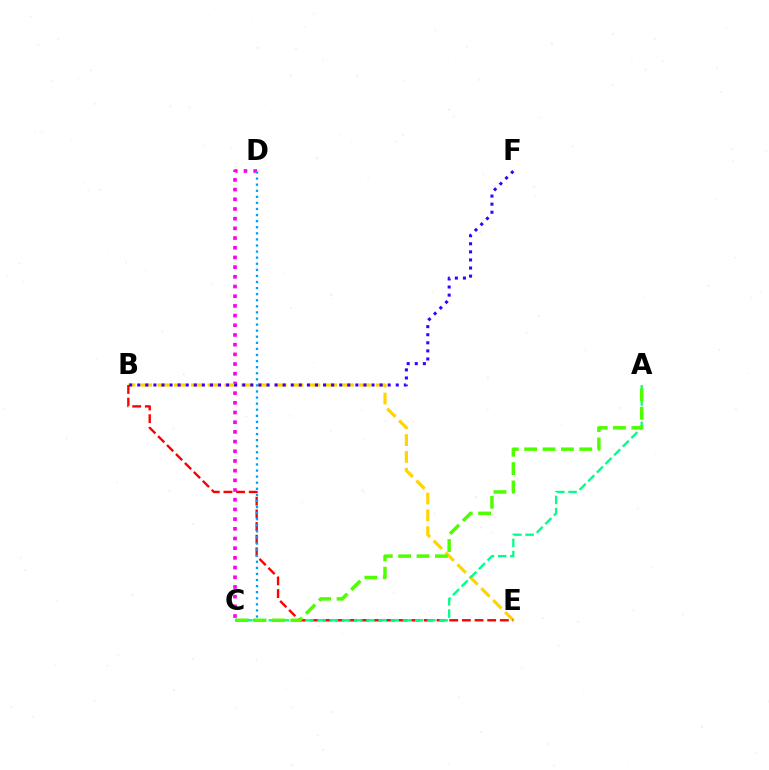{('C', 'D'): [{'color': '#ff00ed', 'line_style': 'dotted', 'thickness': 2.63}, {'color': '#009eff', 'line_style': 'dotted', 'thickness': 1.65}], ('B', 'E'): [{'color': '#ffd500', 'line_style': 'dashed', 'thickness': 2.28}, {'color': '#ff0000', 'line_style': 'dashed', 'thickness': 1.72}], ('A', 'C'): [{'color': '#00ff86', 'line_style': 'dashed', 'thickness': 1.66}, {'color': '#4fff00', 'line_style': 'dashed', 'thickness': 2.5}], ('B', 'F'): [{'color': '#3700ff', 'line_style': 'dotted', 'thickness': 2.2}]}